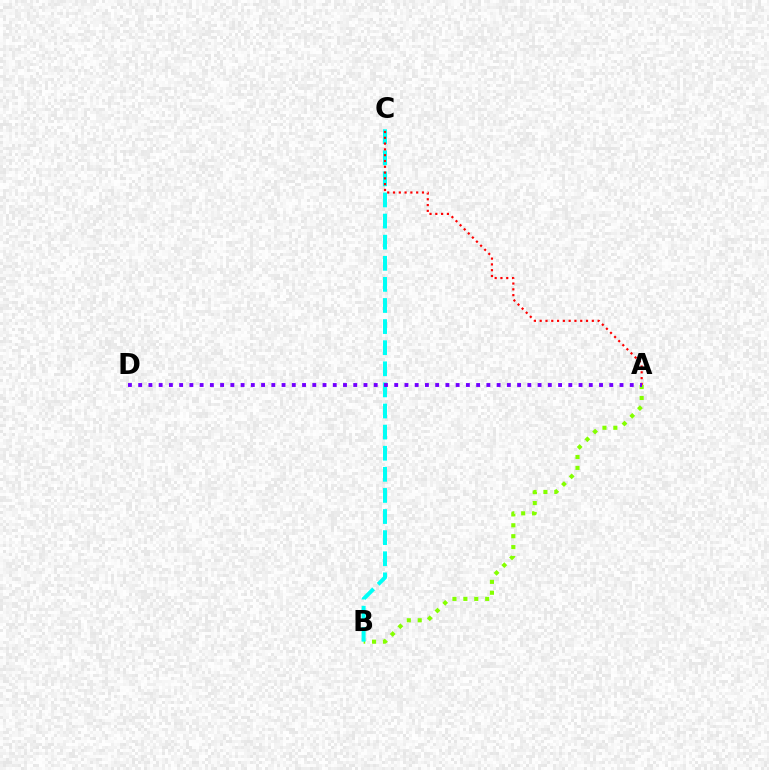{('A', 'B'): [{'color': '#84ff00', 'line_style': 'dotted', 'thickness': 2.96}], ('B', 'C'): [{'color': '#00fff6', 'line_style': 'dashed', 'thickness': 2.87}], ('A', 'C'): [{'color': '#ff0000', 'line_style': 'dotted', 'thickness': 1.57}], ('A', 'D'): [{'color': '#7200ff', 'line_style': 'dotted', 'thickness': 2.78}]}